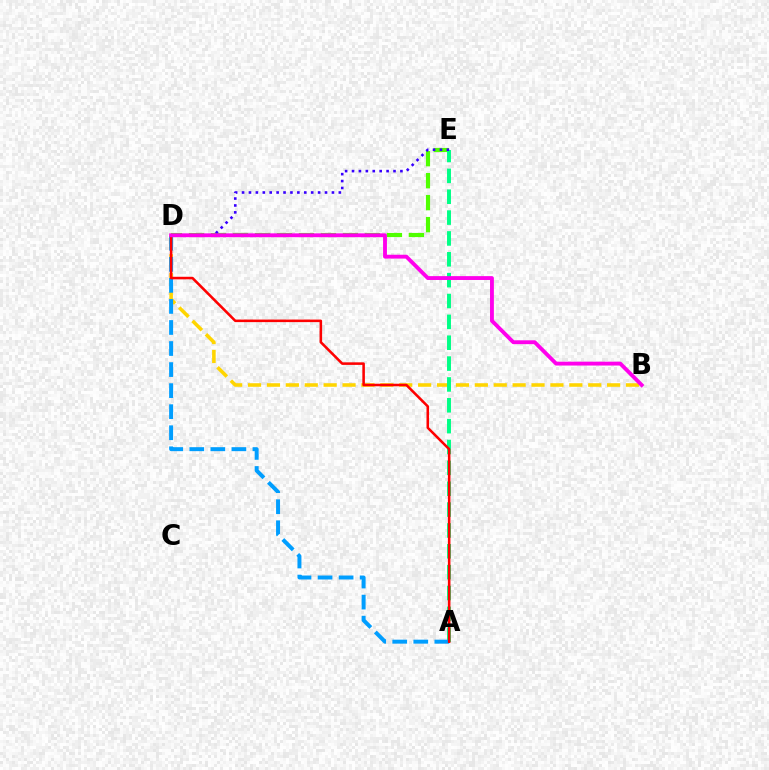{('B', 'D'): [{'color': '#ffd500', 'line_style': 'dashed', 'thickness': 2.57}, {'color': '#ff00ed', 'line_style': 'solid', 'thickness': 2.78}], ('D', 'E'): [{'color': '#4fff00', 'line_style': 'dashed', 'thickness': 2.99}, {'color': '#3700ff', 'line_style': 'dotted', 'thickness': 1.88}], ('A', 'E'): [{'color': '#00ff86', 'line_style': 'dashed', 'thickness': 2.83}], ('A', 'D'): [{'color': '#009eff', 'line_style': 'dashed', 'thickness': 2.86}, {'color': '#ff0000', 'line_style': 'solid', 'thickness': 1.84}]}